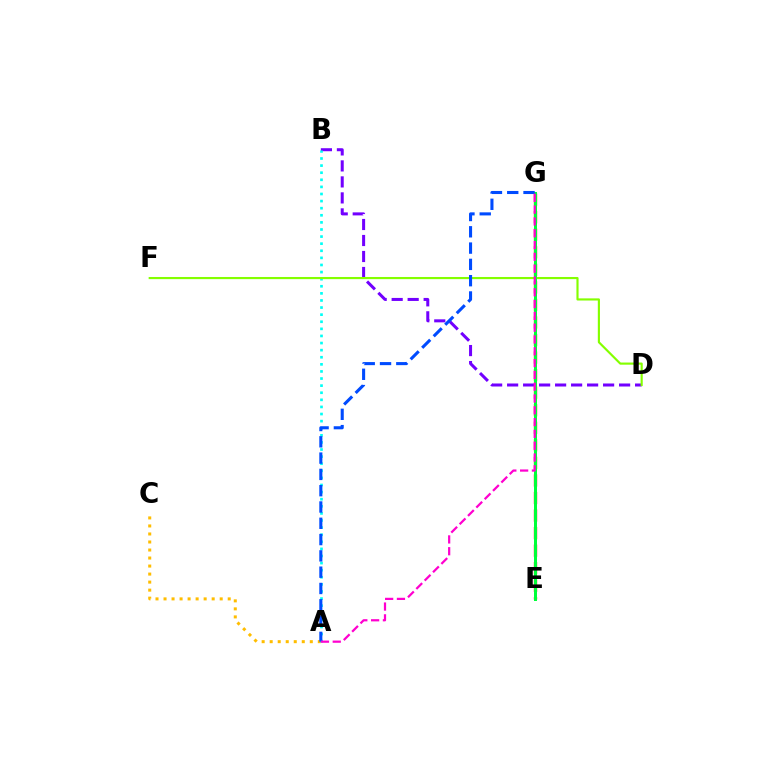{('B', 'D'): [{'color': '#7200ff', 'line_style': 'dashed', 'thickness': 2.17}], ('A', 'C'): [{'color': '#ffbd00', 'line_style': 'dotted', 'thickness': 2.18}], ('A', 'B'): [{'color': '#00fff6', 'line_style': 'dotted', 'thickness': 1.93}], ('E', 'G'): [{'color': '#ff0000', 'line_style': 'dashed', 'thickness': 2.38}, {'color': '#00ff39', 'line_style': 'solid', 'thickness': 2.15}], ('D', 'F'): [{'color': '#84ff00', 'line_style': 'solid', 'thickness': 1.55}], ('A', 'G'): [{'color': '#004bff', 'line_style': 'dashed', 'thickness': 2.21}, {'color': '#ff00cf', 'line_style': 'dashed', 'thickness': 1.6}]}